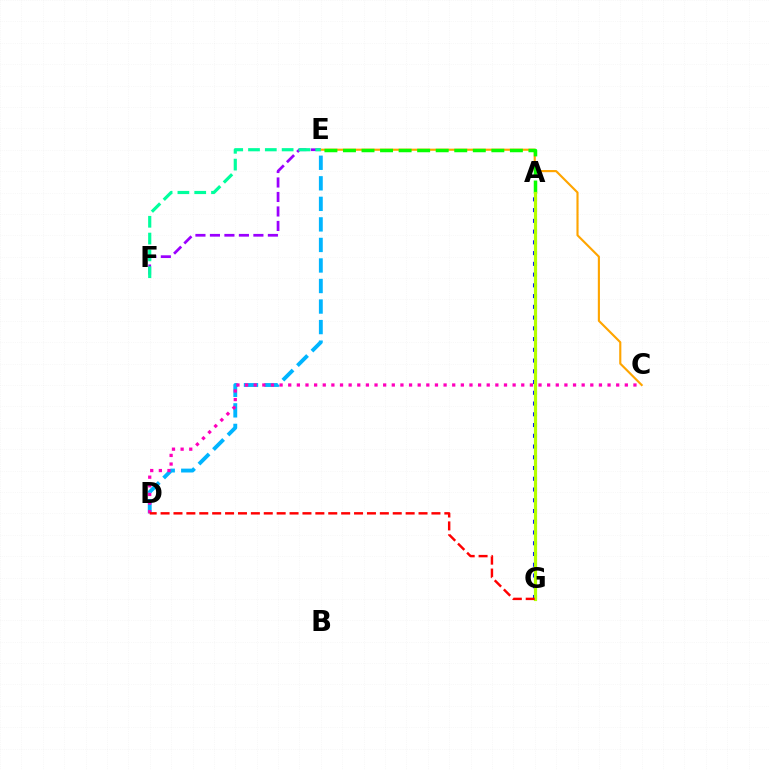{('D', 'E'): [{'color': '#00b5ff', 'line_style': 'dashed', 'thickness': 2.79}], ('E', 'F'): [{'color': '#9b00ff', 'line_style': 'dashed', 'thickness': 1.97}, {'color': '#00ff9d', 'line_style': 'dashed', 'thickness': 2.28}], ('A', 'G'): [{'color': '#0010ff', 'line_style': 'dotted', 'thickness': 2.92}, {'color': '#b3ff00', 'line_style': 'solid', 'thickness': 2.3}], ('C', 'E'): [{'color': '#ffa500', 'line_style': 'solid', 'thickness': 1.54}], ('C', 'D'): [{'color': '#ff00bd', 'line_style': 'dotted', 'thickness': 2.34}], ('A', 'E'): [{'color': '#08ff00', 'line_style': 'dashed', 'thickness': 2.52}], ('D', 'G'): [{'color': '#ff0000', 'line_style': 'dashed', 'thickness': 1.75}]}